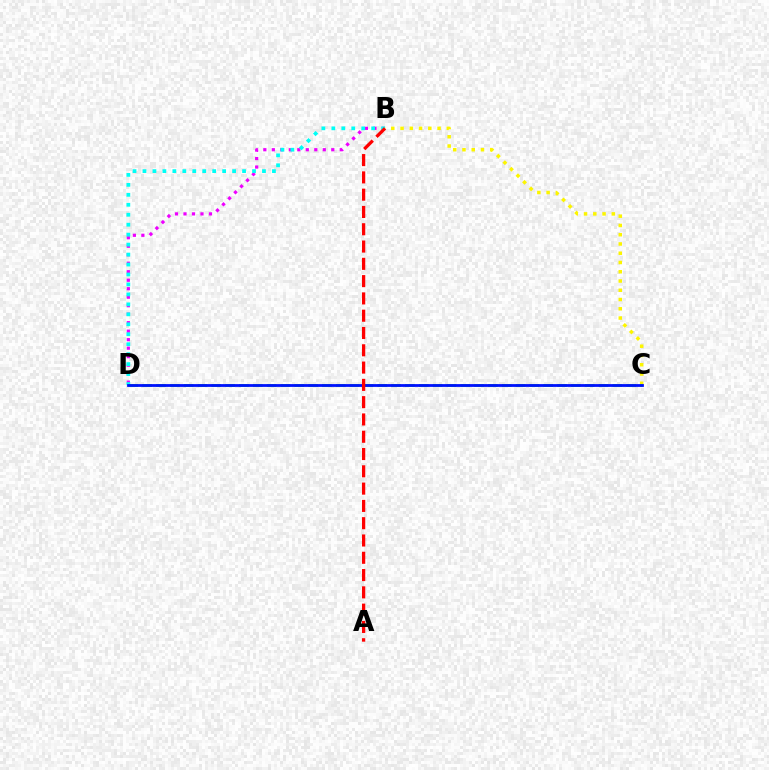{('B', 'D'): [{'color': '#ee00ff', 'line_style': 'dotted', 'thickness': 2.31}, {'color': '#00fff6', 'line_style': 'dotted', 'thickness': 2.71}], ('B', 'C'): [{'color': '#fcf500', 'line_style': 'dotted', 'thickness': 2.52}], ('C', 'D'): [{'color': '#08ff00', 'line_style': 'dashed', 'thickness': 1.88}, {'color': '#0010ff', 'line_style': 'solid', 'thickness': 2.0}], ('A', 'B'): [{'color': '#ff0000', 'line_style': 'dashed', 'thickness': 2.35}]}